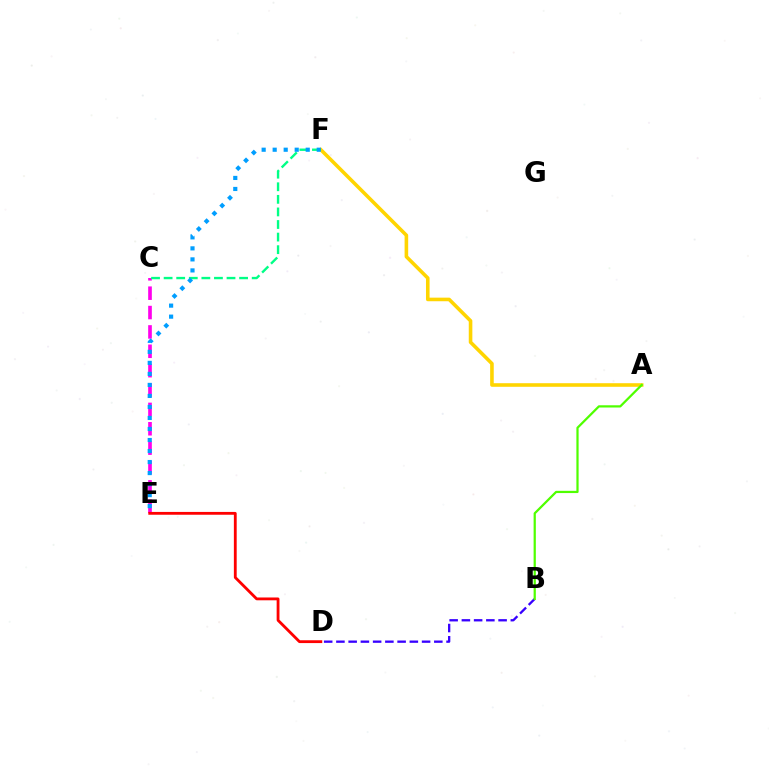{('C', 'E'): [{'color': '#ff00ed', 'line_style': 'dashed', 'thickness': 2.63}], ('D', 'E'): [{'color': '#ff0000', 'line_style': 'solid', 'thickness': 2.03}], ('B', 'D'): [{'color': '#3700ff', 'line_style': 'dashed', 'thickness': 1.66}], ('A', 'F'): [{'color': '#ffd500', 'line_style': 'solid', 'thickness': 2.58}], ('A', 'B'): [{'color': '#4fff00', 'line_style': 'solid', 'thickness': 1.61}], ('C', 'F'): [{'color': '#00ff86', 'line_style': 'dashed', 'thickness': 1.71}], ('E', 'F'): [{'color': '#009eff', 'line_style': 'dotted', 'thickness': 2.99}]}